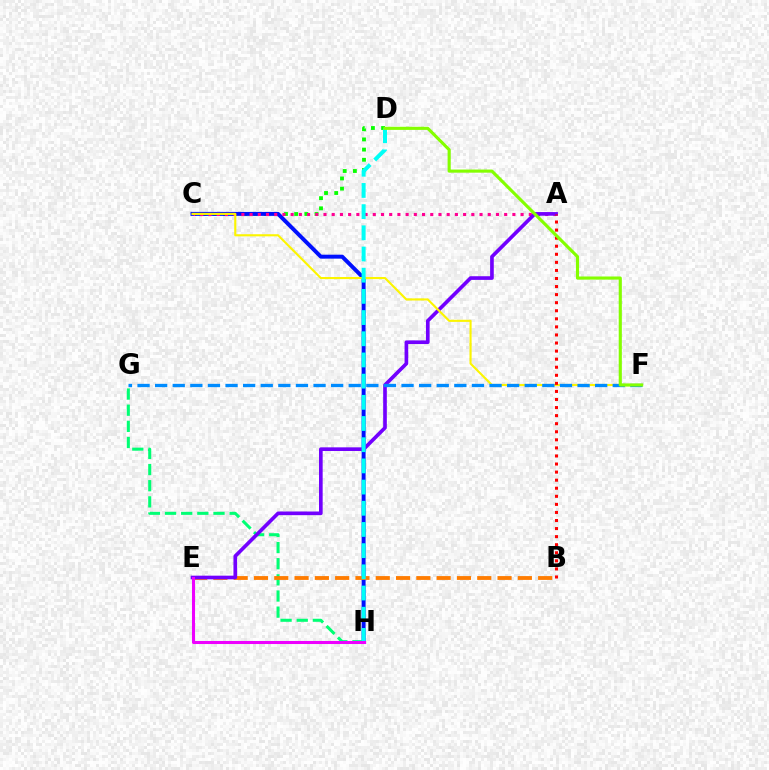{('C', 'D'): [{'color': '#08ff00', 'line_style': 'dotted', 'thickness': 2.76}], ('C', 'H'): [{'color': '#0010ff', 'line_style': 'solid', 'thickness': 2.85}], ('G', 'H'): [{'color': '#00ff74', 'line_style': 'dashed', 'thickness': 2.19}], ('A', 'C'): [{'color': '#ff0094', 'line_style': 'dotted', 'thickness': 2.23}], ('B', 'E'): [{'color': '#ff7c00', 'line_style': 'dashed', 'thickness': 2.76}], ('A', 'E'): [{'color': '#7200ff', 'line_style': 'solid', 'thickness': 2.63}], ('C', 'F'): [{'color': '#fcf500', 'line_style': 'solid', 'thickness': 1.53}], ('D', 'H'): [{'color': '#00fff6', 'line_style': 'dashed', 'thickness': 2.88}], ('A', 'B'): [{'color': '#ff0000', 'line_style': 'dotted', 'thickness': 2.19}], ('E', 'H'): [{'color': '#ee00ff', 'line_style': 'solid', 'thickness': 2.2}], ('F', 'G'): [{'color': '#008cff', 'line_style': 'dashed', 'thickness': 2.39}], ('D', 'F'): [{'color': '#84ff00', 'line_style': 'solid', 'thickness': 2.25}]}